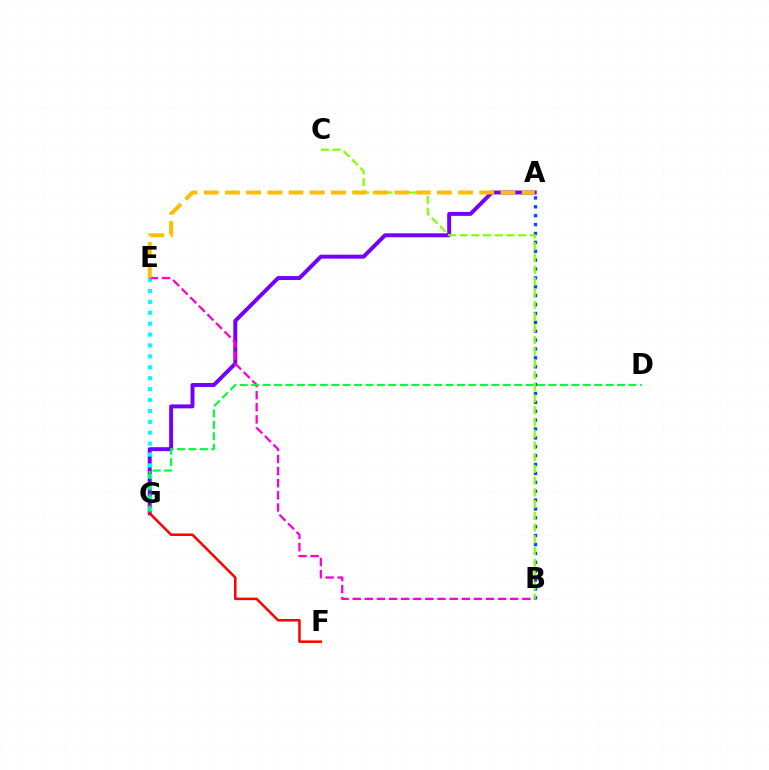{('A', 'B'): [{'color': '#004bff', 'line_style': 'dotted', 'thickness': 2.41}], ('A', 'G'): [{'color': '#7200ff', 'line_style': 'solid', 'thickness': 2.84}], ('B', 'C'): [{'color': '#84ff00', 'line_style': 'dashed', 'thickness': 1.59}], ('E', 'G'): [{'color': '#00fff6', 'line_style': 'dotted', 'thickness': 2.96}], ('B', 'E'): [{'color': '#ff00cf', 'line_style': 'dashed', 'thickness': 1.65}], ('A', 'E'): [{'color': '#ffbd00', 'line_style': 'dashed', 'thickness': 2.88}], ('D', 'G'): [{'color': '#00ff39', 'line_style': 'dashed', 'thickness': 1.55}], ('F', 'G'): [{'color': '#ff0000', 'line_style': 'solid', 'thickness': 1.81}]}